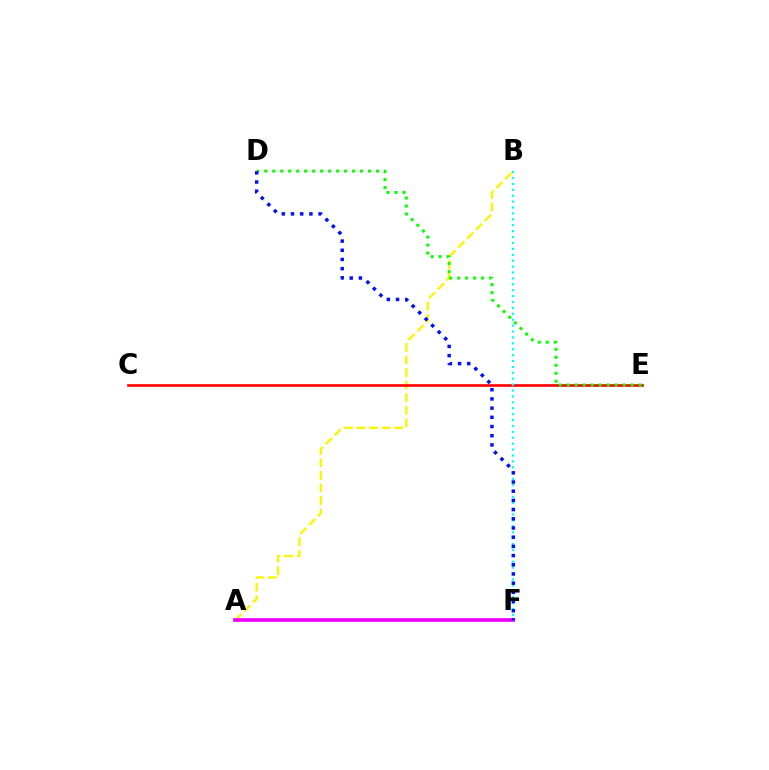{('A', 'B'): [{'color': '#fcf500', 'line_style': 'dashed', 'thickness': 1.71}], ('C', 'E'): [{'color': '#ff0000', 'line_style': 'solid', 'thickness': 1.89}], ('D', 'E'): [{'color': '#08ff00', 'line_style': 'dotted', 'thickness': 2.17}], ('A', 'F'): [{'color': '#ee00ff', 'line_style': 'solid', 'thickness': 2.68}], ('B', 'F'): [{'color': '#00fff6', 'line_style': 'dotted', 'thickness': 1.6}], ('D', 'F'): [{'color': '#0010ff', 'line_style': 'dotted', 'thickness': 2.5}]}